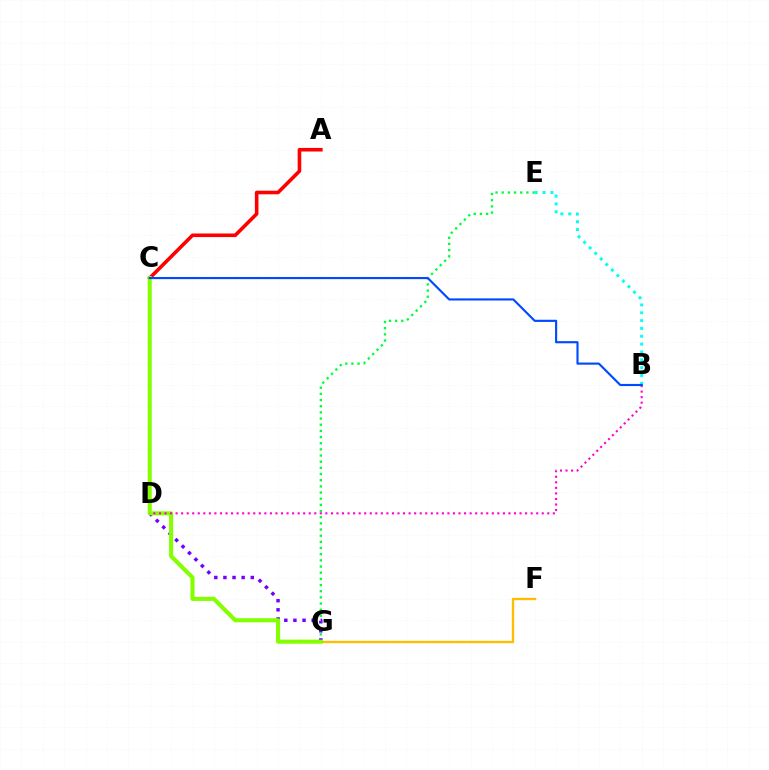{('F', 'G'): [{'color': '#ffbd00', 'line_style': 'solid', 'thickness': 1.7}], ('B', 'E'): [{'color': '#00fff6', 'line_style': 'dotted', 'thickness': 2.13}], ('E', 'G'): [{'color': '#00ff39', 'line_style': 'dotted', 'thickness': 1.68}], ('A', 'C'): [{'color': '#ff0000', 'line_style': 'solid', 'thickness': 2.59}], ('D', 'G'): [{'color': '#7200ff', 'line_style': 'dotted', 'thickness': 2.48}], ('C', 'G'): [{'color': '#84ff00', 'line_style': 'solid', 'thickness': 2.94}], ('B', 'D'): [{'color': '#ff00cf', 'line_style': 'dotted', 'thickness': 1.51}], ('B', 'C'): [{'color': '#004bff', 'line_style': 'solid', 'thickness': 1.54}]}